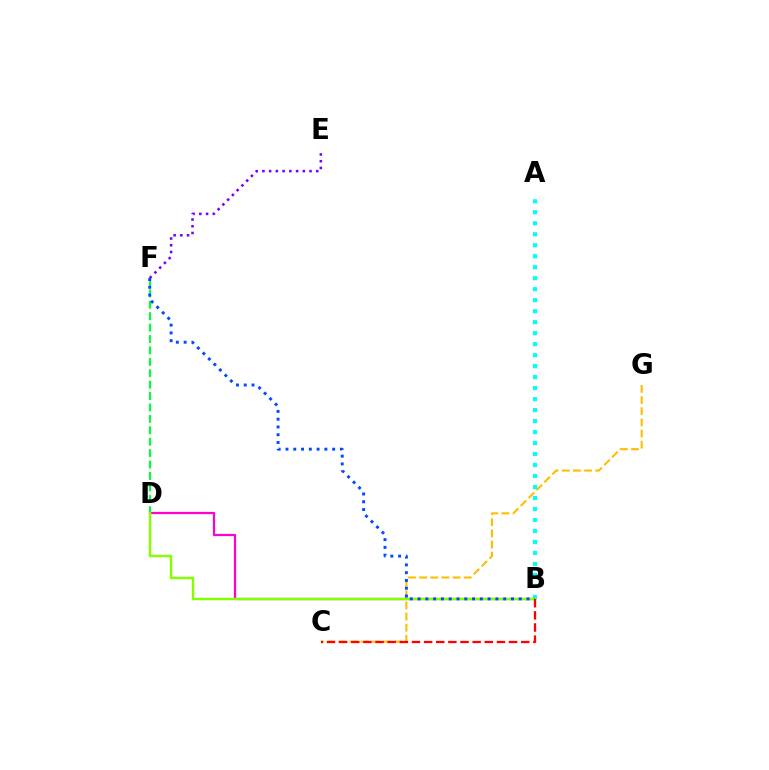{('D', 'F'): [{'color': '#00ff39', 'line_style': 'dashed', 'thickness': 1.55}], ('C', 'G'): [{'color': '#ffbd00', 'line_style': 'dashed', 'thickness': 1.52}], ('B', 'D'): [{'color': '#ff00cf', 'line_style': 'solid', 'thickness': 1.6}, {'color': '#84ff00', 'line_style': 'solid', 'thickness': 1.75}], ('A', 'B'): [{'color': '#00fff6', 'line_style': 'dotted', 'thickness': 2.99}], ('B', 'C'): [{'color': '#ff0000', 'line_style': 'dashed', 'thickness': 1.65}], ('B', 'F'): [{'color': '#004bff', 'line_style': 'dotted', 'thickness': 2.11}], ('E', 'F'): [{'color': '#7200ff', 'line_style': 'dotted', 'thickness': 1.83}]}